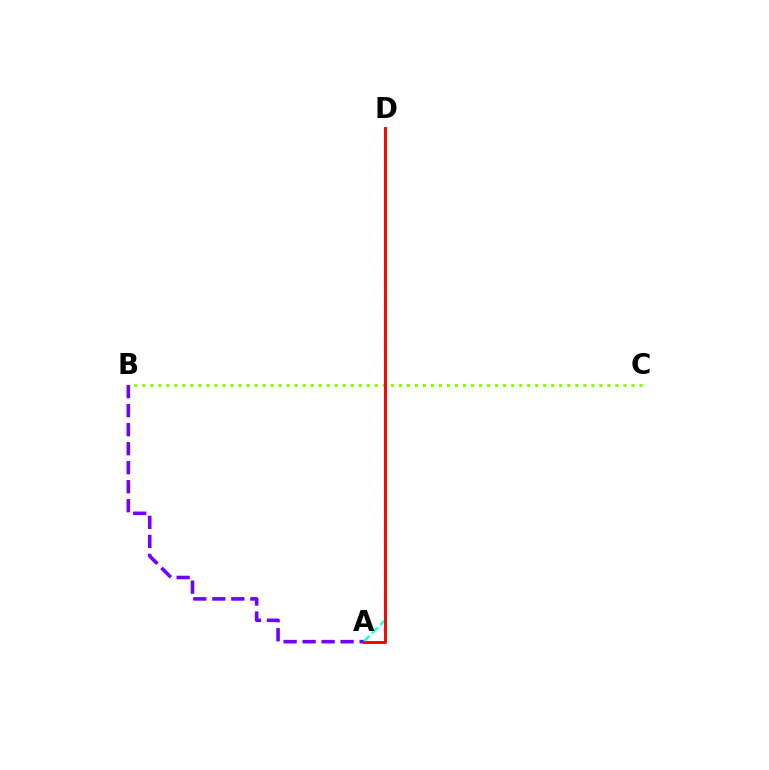{('B', 'C'): [{'color': '#84ff00', 'line_style': 'dotted', 'thickness': 2.18}], ('A', 'D'): [{'color': '#00fff6', 'line_style': 'dashed', 'thickness': 1.6}, {'color': '#ff0000', 'line_style': 'solid', 'thickness': 2.1}], ('A', 'B'): [{'color': '#7200ff', 'line_style': 'dashed', 'thickness': 2.58}]}